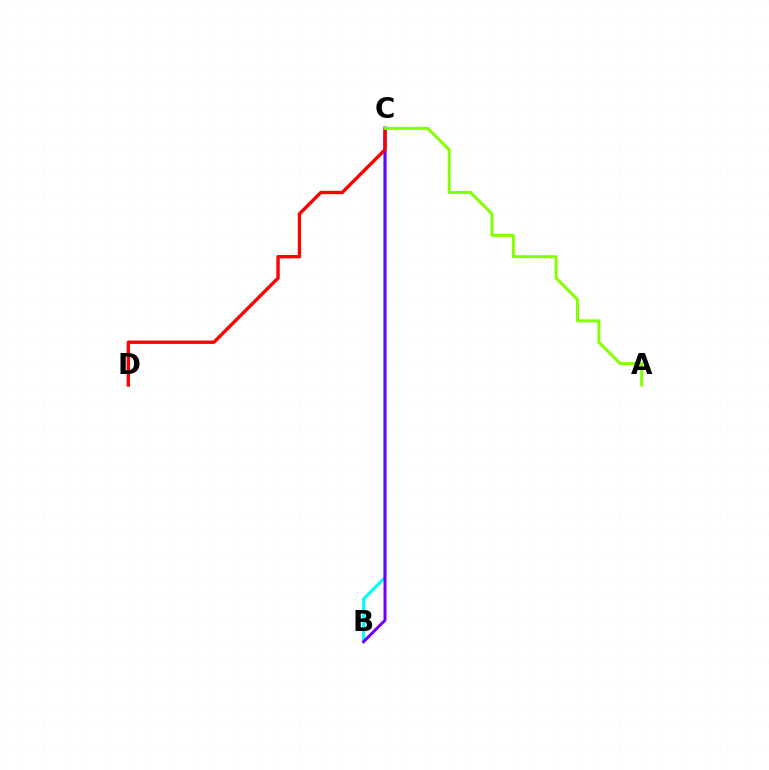{('B', 'C'): [{'color': '#00fff6', 'line_style': 'solid', 'thickness': 2.23}, {'color': '#7200ff', 'line_style': 'solid', 'thickness': 2.15}], ('C', 'D'): [{'color': '#ff0000', 'line_style': 'solid', 'thickness': 2.43}], ('A', 'C'): [{'color': '#84ff00', 'line_style': 'solid', 'thickness': 2.15}]}